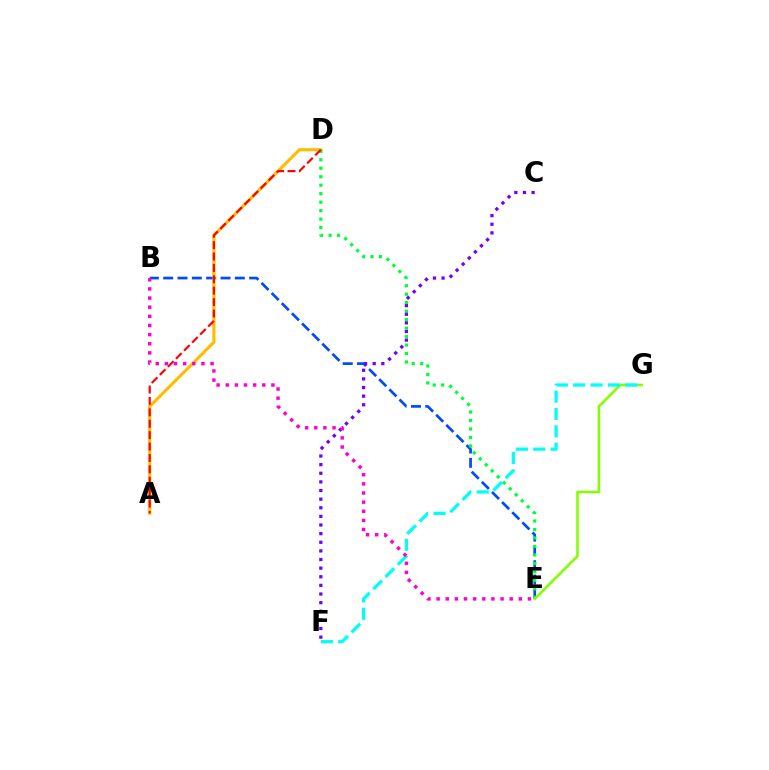{('B', 'E'): [{'color': '#004bff', 'line_style': 'dashed', 'thickness': 1.95}, {'color': '#ff00cf', 'line_style': 'dotted', 'thickness': 2.48}], ('A', 'D'): [{'color': '#ffbd00', 'line_style': 'solid', 'thickness': 2.25}, {'color': '#ff0000', 'line_style': 'dashed', 'thickness': 1.55}], ('D', 'E'): [{'color': '#00ff39', 'line_style': 'dotted', 'thickness': 2.3}], ('E', 'G'): [{'color': '#84ff00', 'line_style': 'solid', 'thickness': 1.87}], ('C', 'F'): [{'color': '#7200ff', 'line_style': 'dotted', 'thickness': 2.34}], ('F', 'G'): [{'color': '#00fff6', 'line_style': 'dashed', 'thickness': 2.36}]}